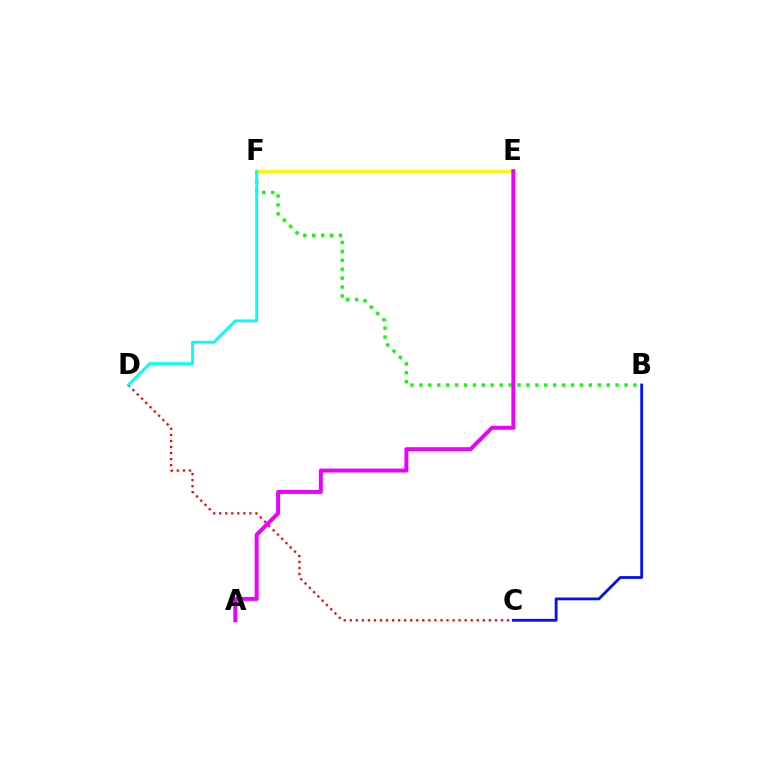{('B', 'F'): [{'color': '#08ff00', 'line_style': 'dotted', 'thickness': 2.42}], ('B', 'C'): [{'color': '#0010ff', 'line_style': 'solid', 'thickness': 2.01}], ('E', 'F'): [{'color': '#fcf500', 'line_style': 'solid', 'thickness': 2.07}], ('C', 'D'): [{'color': '#ff0000', 'line_style': 'dotted', 'thickness': 1.64}], ('D', 'F'): [{'color': '#00fff6', 'line_style': 'solid', 'thickness': 2.04}], ('A', 'E'): [{'color': '#ee00ff', 'line_style': 'solid', 'thickness': 2.84}]}